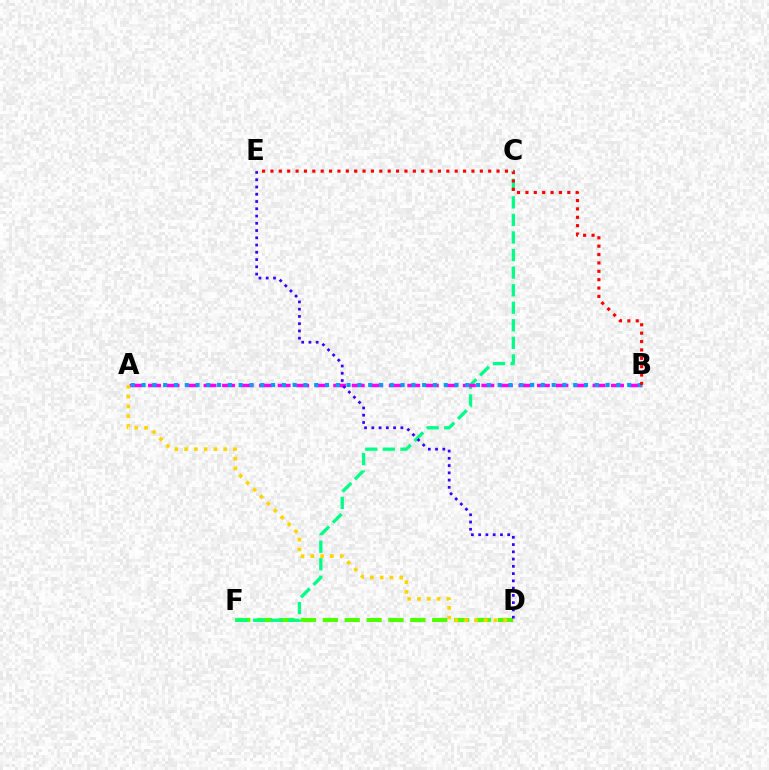{('D', 'F'): [{'color': '#4fff00', 'line_style': 'dashed', 'thickness': 2.97}], ('C', 'F'): [{'color': '#00ff86', 'line_style': 'dashed', 'thickness': 2.39}], ('A', 'B'): [{'color': '#ff00ed', 'line_style': 'dashed', 'thickness': 2.52}, {'color': '#009eff', 'line_style': 'dotted', 'thickness': 2.93}], ('D', 'E'): [{'color': '#3700ff', 'line_style': 'dotted', 'thickness': 1.97}], ('A', 'D'): [{'color': '#ffd500', 'line_style': 'dotted', 'thickness': 2.66}], ('B', 'E'): [{'color': '#ff0000', 'line_style': 'dotted', 'thickness': 2.28}]}